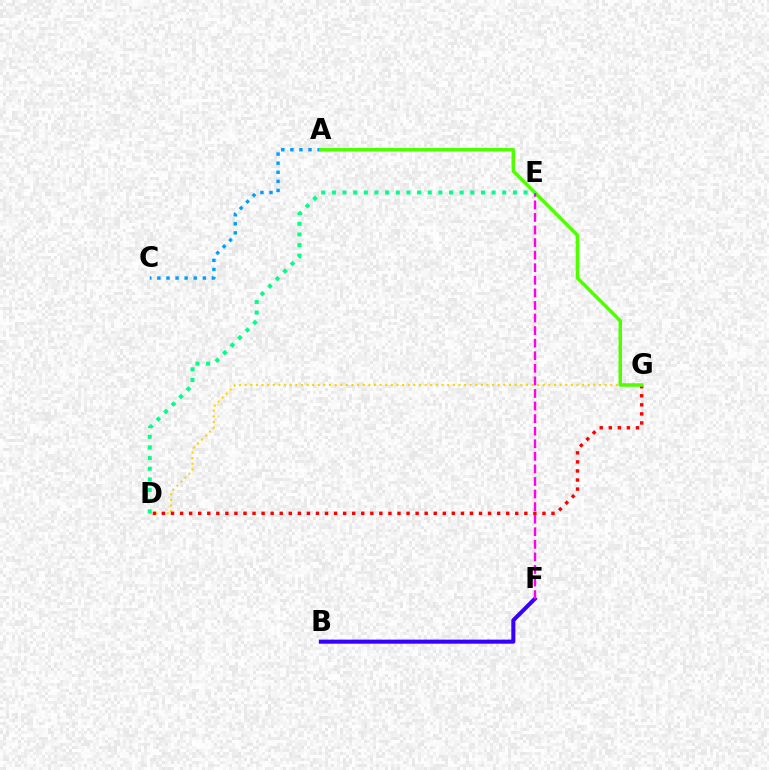{('D', 'G'): [{'color': '#ffd500', 'line_style': 'dotted', 'thickness': 1.53}, {'color': '#ff0000', 'line_style': 'dotted', 'thickness': 2.46}], ('B', 'F'): [{'color': '#3700ff', 'line_style': 'solid', 'thickness': 2.92}], ('A', 'C'): [{'color': '#009eff', 'line_style': 'dotted', 'thickness': 2.47}], ('A', 'G'): [{'color': '#4fff00', 'line_style': 'solid', 'thickness': 2.52}], ('E', 'F'): [{'color': '#ff00ed', 'line_style': 'dashed', 'thickness': 1.71}], ('D', 'E'): [{'color': '#00ff86', 'line_style': 'dotted', 'thickness': 2.89}]}